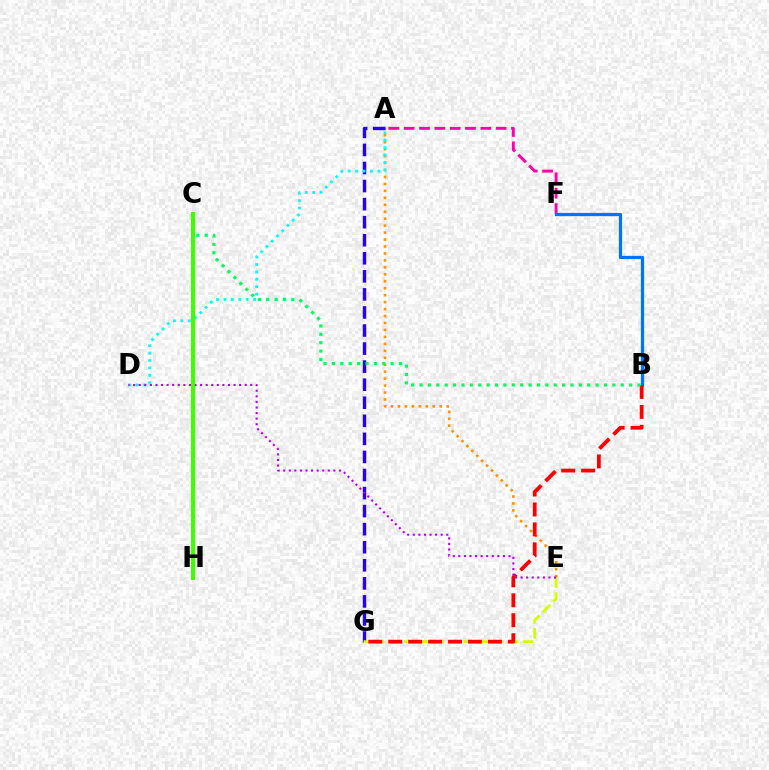{('A', 'F'): [{'color': '#ff00ac', 'line_style': 'dashed', 'thickness': 2.08}], ('A', 'E'): [{'color': '#ff9400', 'line_style': 'dotted', 'thickness': 1.89}], ('A', 'G'): [{'color': '#2500ff', 'line_style': 'dashed', 'thickness': 2.45}], ('A', 'D'): [{'color': '#00fff6', 'line_style': 'dotted', 'thickness': 2.01}], ('B', 'F'): [{'color': '#0074ff', 'line_style': 'solid', 'thickness': 2.33}], ('E', 'G'): [{'color': '#d1ff00', 'line_style': 'dashed', 'thickness': 2.02}], ('B', 'G'): [{'color': '#ff0000', 'line_style': 'dashed', 'thickness': 2.71}], ('B', 'C'): [{'color': '#00ff5c', 'line_style': 'dotted', 'thickness': 2.28}], ('D', 'E'): [{'color': '#b900ff', 'line_style': 'dotted', 'thickness': 1.52}], ('C', 'H'): [{'color': '#3dff00', 'line_style': 'solid', 'thickness': 2.85}]}